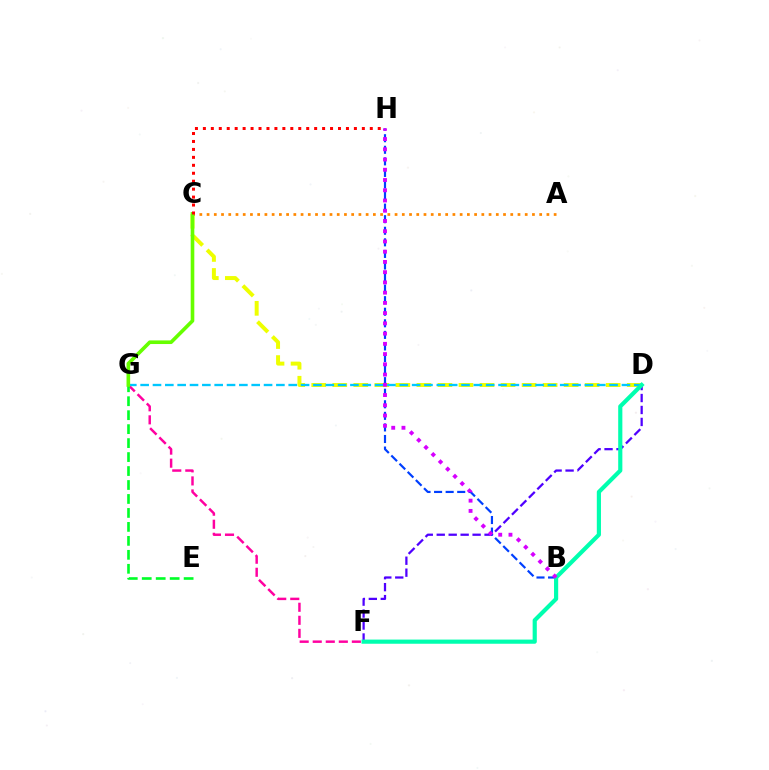{('D', 'F'): [{'color': '#4f00ff', 'line_style': 'dashed', 'thickness': 1.62}, {'color': '#00ffaf', 'line_style': 'solid', 'thickness': 3.0}], ('F', 'G'): [{'color': '#ff00a0', 'line_style': 'dashed', 'thickness': 1.77}], ('E', 'G'): [{'color': '#00ff27', 'line_style': 'dashed', 'thickness': 1.9}], ('C', 'D'): [{'color': '#eeff00', 'line_style': 'dashed', 'thickness': 2.86}], ('D', 'G'): [{'color': '#00c7ff', 'line_style': 'dashed', 'thickness': 1.68}], ('B', 'H'): [{'color': '#003fff', 'line_style': 'dashed', 'thickness': 1.57}, {'color': '#d600ff', 'line_style': 'dotted', 'thickness': 2.78}], ('A', 'C'): [{'color': '#ff8800', 'line_style': 'dotted', 'thickness': 1.96}], ('C', 'G'): [{'color': '#66ff00', 'line_style': 'solid', 'thickness': 2.61}], ('C', 'H'): [{'color': '#ff0000', 'line_style': 'dotted', 'thickness': 2.16}]}